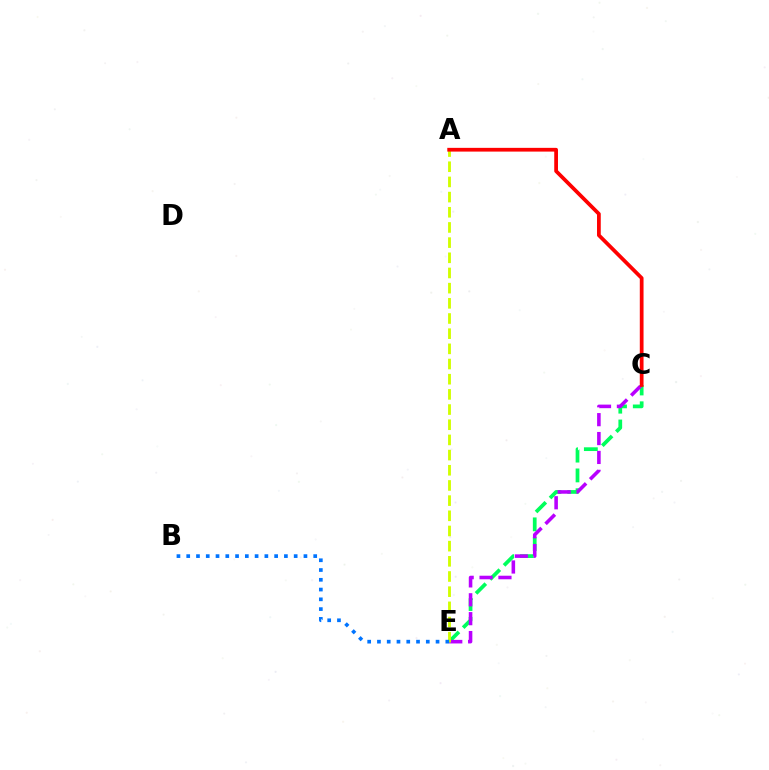{('C', 'E'): [{'color': '#00ff5c', 'line_style': 'dashed', 'thickness': 2.69}, {'color': '#b900ff', 'line_style': 'dashed', 'thickness': 2.57}], ('A', 'E'): [{'color': '#d1ff00', 'line_style': 'dashed', 'thickness': 2.06}], ('A', 'C'): [{'color': '#ff0000', 'line_style': 'solid', 'thickness': 2.7}], ('B', 'E'): [{'color': '#0074ff', 'line_style': 'dotted', 'thickness': 2.65}]}